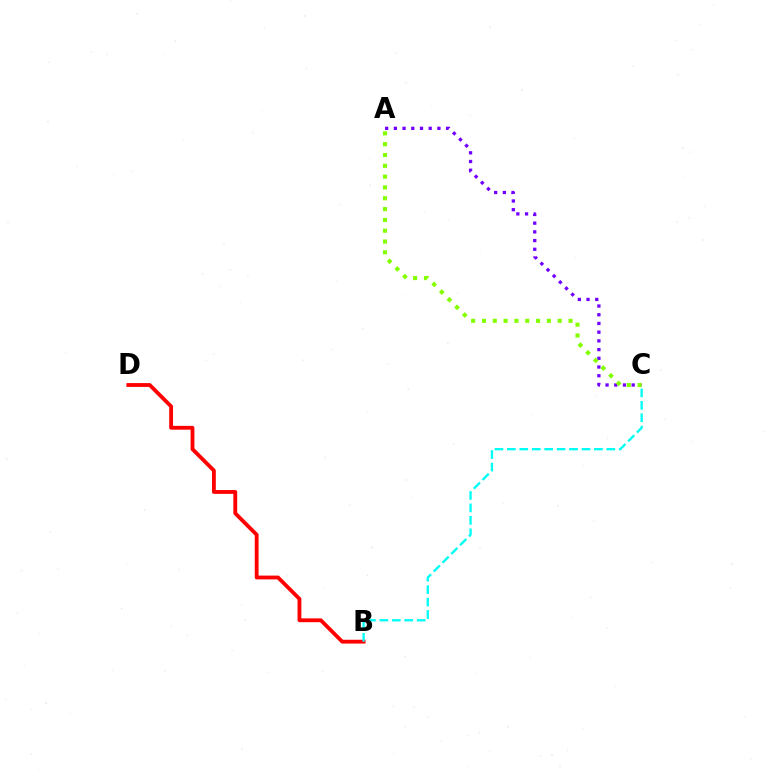{('B', 'D'): [{'color': '#ff0000', 'line_style': 'solid', 'thickness': 2.75}], ('A', 'C'): [{'color': '#7200ff', 'line_style': 'dotted', 'thickness': 2.37}, {'color': '#84ff00', 'line_style': 'dotted', 'thickness': 2.94}], ('B', 'C'): [{'color': '#00fff6', 'line_style': 'dashed', 'thickness': 1.69}]}